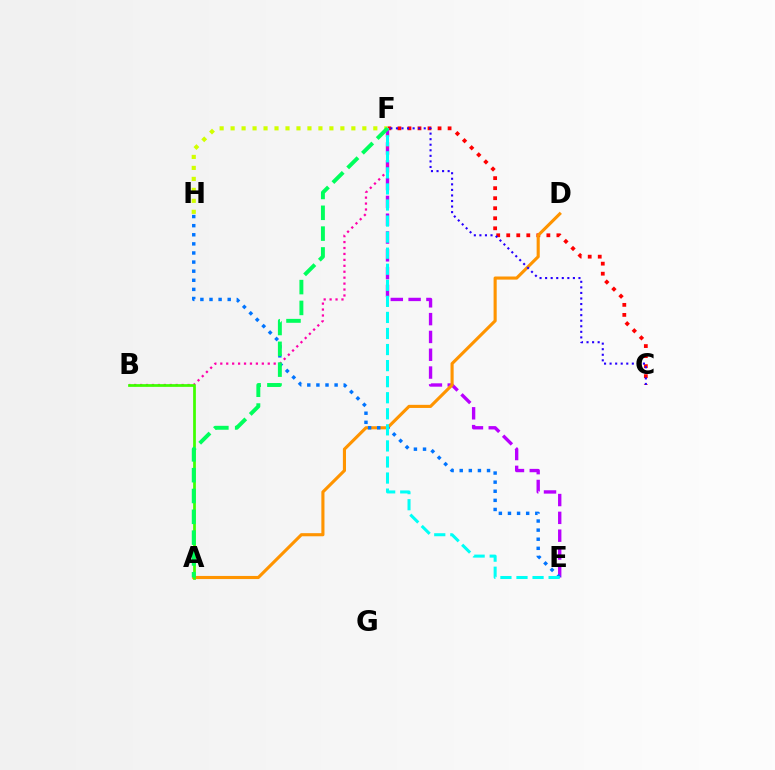{('C', 'F'): [{'color': '#ff0000', 'line_style': 'dotted', 'thickness': 2.73}, {'color': '#2500ff', 'line_style': 'dotted', 'thickness': 1.51}], ('E', 'F'): [{'color': '#b900ff', 'line_style': 'dashed', 'thickness': 2.42}, {'color': '#00fff6', 'line_style': 'dashed', 'thickness': 2.18}], ('B', 'F'): [{'color': '#ff00ac', 'line_style': 'dotted', 'thickness': 1.61}], ('A', 'D'): [{'color': '#ff9400', 'line_style': 'solid', 'thickness': 2.24}], ('F', 'H'): [{'color': '#d1ff00', 'line_style': 'dotted', 'thickness': 2.98}], ('E', 'H'): [{'color': '#0074ff', 'line_style': 'dotted', 'thickness': 2.47}], ('A', 'B'): [{'color': '#3dff00', 'line_style': 'solid', 'thickness': 1.97}], ('A', 'F'): [{'color': '#00ff5c', 'line_style': 'dashed', 'thickness': 2.83}]}